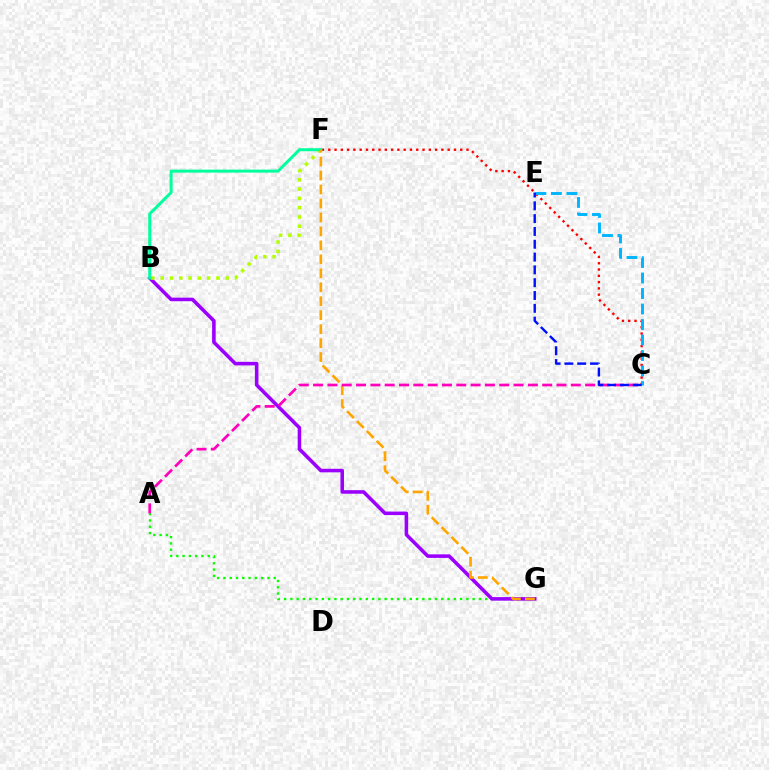{('A', 'G'): [{'color': '#08ff00', 'line_style': 'dotted', 'thickness': 1.71}], ('C', 'F'): [{'color': '#ff0000', 'line_style': 'dotted', 'thickness': 1.71}], ('B', 'G'): [{'color': '#9b00ff', 'line_style': 'solid', 'thickness': 2.56}], ('B', 'F'): [{'color': '#b3ff00', 'line_style': 'dotted', 'thickness': 2.52}, {'color': '#00ff9d', 'line_style': 'solid', 'thickness': 2.16}], ('C', 'E'): [{'color': '#00b5ff', 'line_style': 'dashed', 'thickness': 2.11}, {'color': '#0010ff', 'line_style': 'dashed', 'thickness': 1.74}], ('F', 'G'): [{'color': '#ffa500', 'line_style': 'dashed', 'thickness': 1.9}], ('A', 'C'): [{'color': '#ff00bd', 'line_style': 'dashed', 'thickness': 1.94}]}